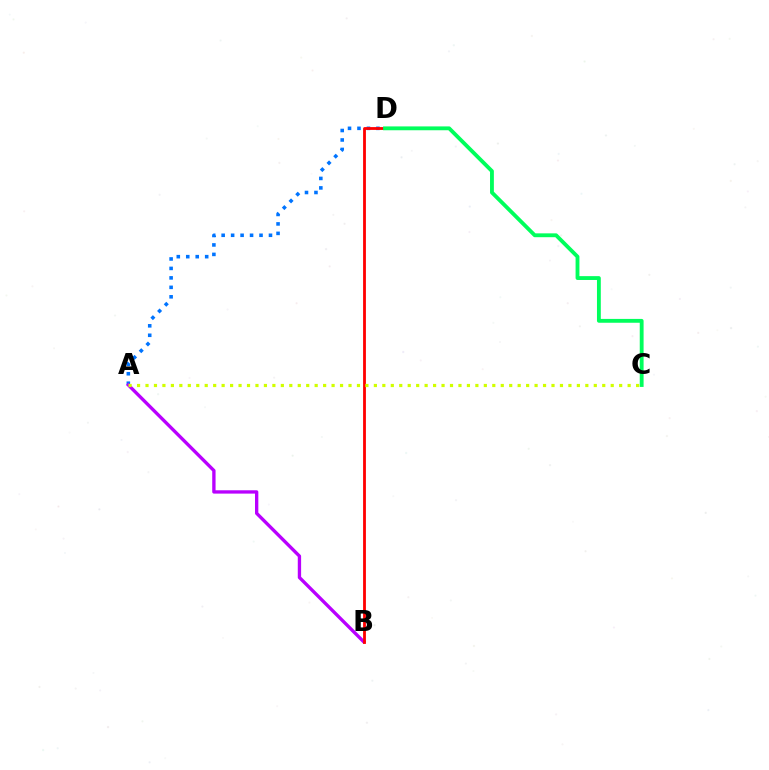{('A', 'D'): [{'color': '#0074ff', 'line_style': 'dotted', 'thickness': 2.57}], ('A', 'B'): [{'color': '#b900ff', 'line_style': 'solid', 'thickness': 2.4}], ('B', 'D'): [{'color': '#ff0000', 'line_style': 'solid', 'thickness': 2.03}], ('A', 'C'): [{'color': '#d1ff00', 'line_style': 'dotted', 'thickness': 2.3}], ('C', 'D'): [{'color': '#00ff5c', 'line_style': 'solid', 'thickness': 2.77}]}